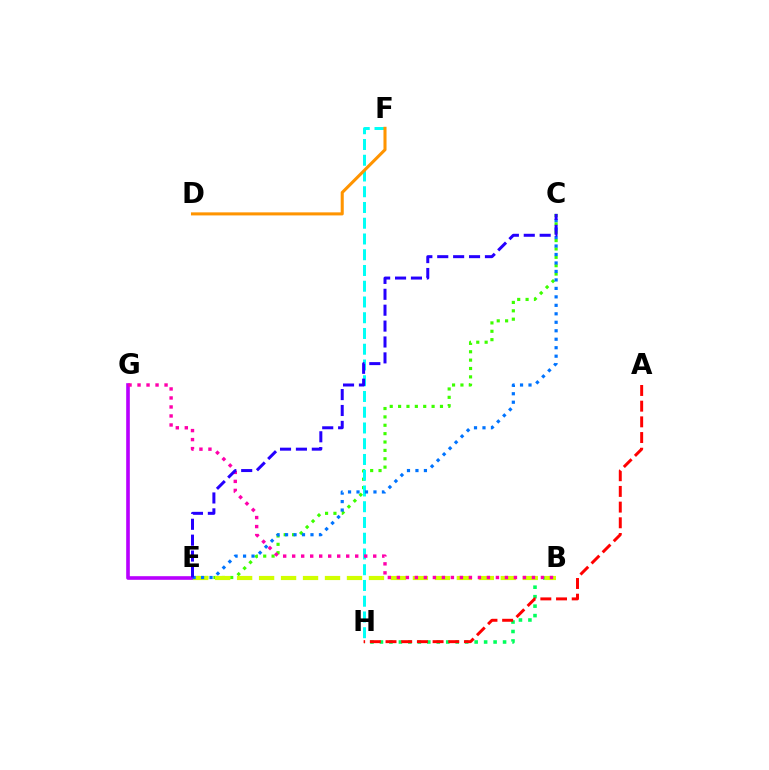{('C', 'E'): [{'color': '#3dff00', 'line_style': 'dotted', 'thickness': 2.27}, {'color': '#0074ff', 'line_style': 'dotted', 'thickness': 2.3}, {'color': '#2500ff', 'line_style': 'dashed', 'thickness': 2.16}], ('F', 'H'): [{'color': '#00fff6', 'line_style': 'dashed', 'thickness': 2.14}], ('D', 'F'): [{'color': '#ff9400', 'line_style': 'solid', 'thickness': 2.2}], ('B', 'H'): [{'color': '#00ff5c', 'line_style': 'dotted', 'thickness': 2.57}], ('E', 'G'): [{'color': '#b900ff', 'line_style': 'solid', 'thickness': 2.61}], ('B', 'E'): [{'color': '#d1ff00', 'line_style': 'dashed', 'thickness': 2.99}], ('B', 'G'): [{'color': '#ff00ac', 'line_style': 'dotted', 'thickness': 2.45}], ('A', 'H'): [{'color': '#ff0000', 'line_style': 'dashed', 'thickness': 2.13}]}